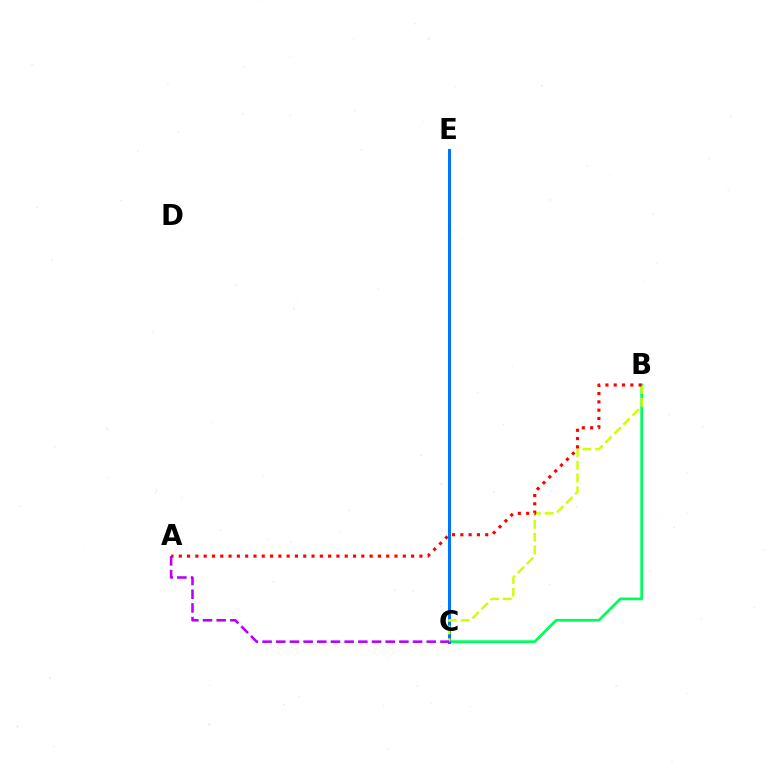{('B', 'C'): [{'color': '#00ff5c', 'line_style': 'solid', 'thickness': 1.97}, {'color': '#d1ff00', 'line_style': 'dashed', 'thickness': 1.73}], ('C', 'E'): [{'color': '#0074ff', 'line_style': 'solid', 'thickness': 2.2}], ('A', 'C'): [{'color': '#b900ff', 'line_style': 'dashed', 'thickness': 1.86}], ('A', 'B'): [{'color': '#ff0000', 'line_style': 'dotted', 'thickness': 2.25}]}